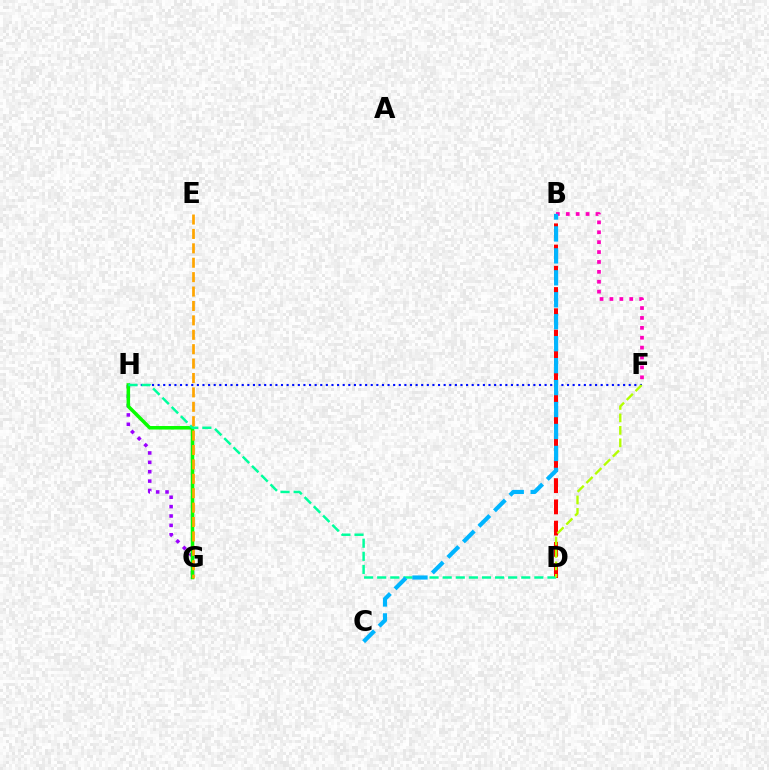{('B', 'D'): [{'color': '#ff0000', 'line_style': 'dashed', 'thickness': 2.88}], ('B', 'F'): [{'color': '#ff00bd', 'line_style': 'dotted', 'thickness': 2.69}], ('G', 'H'): [{'color': '#9b00ff', 'line_style': 'dotted', 'thickness': 2.55}, {'color': '#08ff00', 'line_style': 'solid', 'thickness': 2.54}], ('F', 'H'): [{'color': '#0010ff', 'line_style': 'dotted', 'thickness': 1.52}], ('D', 'H'): [{'color': '#00ff9d', 'line_style': 'dashed', 'thickness': 1.78}], ('D', 'F'): [{'color': '#b3ff00', 'line_style': 'dashed', 'thickness': 1.69}], ('B', 'C'): [{'color': '#00b5ff', 'line_style': 'dashed', 'thickness': 2.98}], ('E', 'G'): [{'color': '#ffa500', 'line_style': 'dashed', 'thickness': 1.96}]}